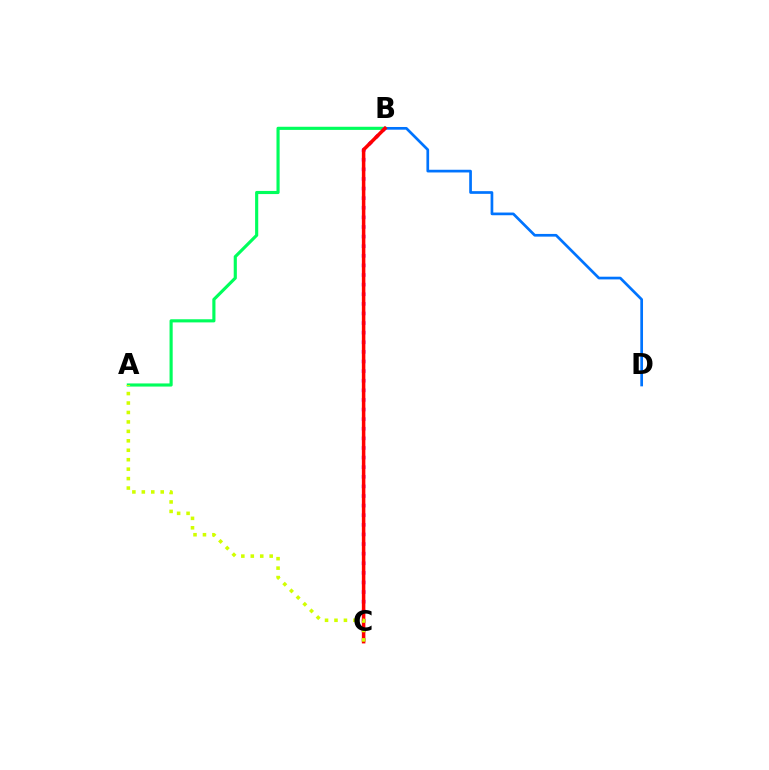{('A', 'B'): [{'color': '#00ff5c', 'line_style': 'solid', 'thickness': 2.26}], ('B', 'D'): [{'color': '#0074ff', 'line_style': 'solid', 'thickness': 1.94}], ('B', 'C'): [{'color': '#b900ff', 'line_style': 'dotted', 'thickness': 2.61}, {'color': '#ff0000', 'line_style': 'solid', 'thickness': 2.53}], ('A', 'C'): [{'color': '#d1ff00', 'line_style': 'dotted', 'thickness': 2.57}]}